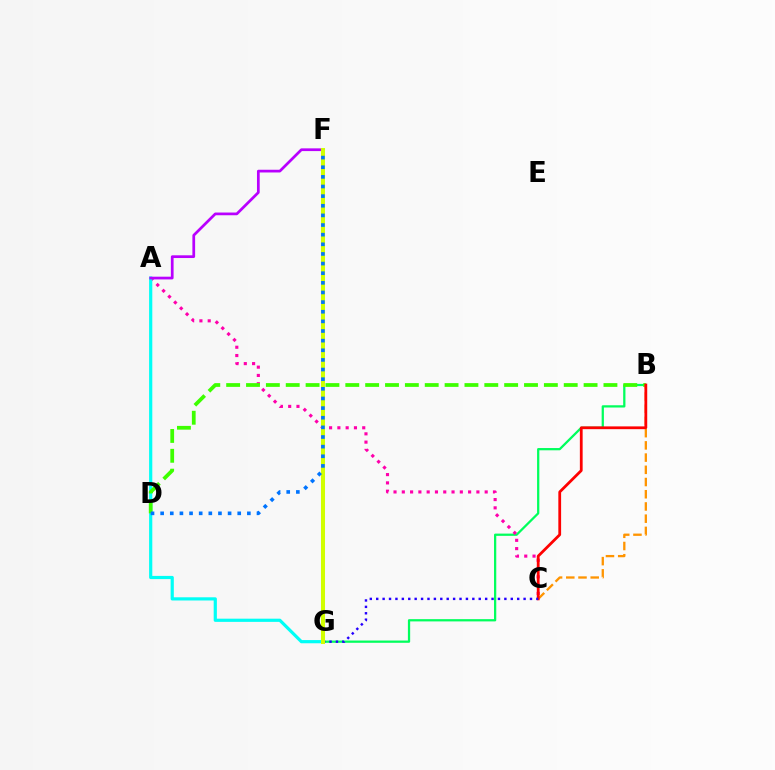{('B', 'G'): [{'color': '#00ff5c', 'line_style': 'solid', 'thickness': 1.63}], ('A', 'C'): [{'color': '#ff00ac', 'line_style': 'dotted', 'thickness': 2.25}], ('A', 'G'): [{'color': '#00fff6', 'line_style': 'solid', 'thickness': 2.3}], ('B', 'D'): [{'color': '#3dff00', 'line_style': 'dashed', 'thickness': 2.7}], ('A', 'F'): [{'color': '#b900ff', 'line_style': 'solid', 'thickness': 1.96}], ('B', 'C'): [{'color': '#ff9400', 'line_style': 'dashed', 'thickness': 1.66}, {'color': '#ff0000', 'line_style': 'solid', 'thickness': 2.0}], ('C', 'G'): [{'color': '#2500ff', 'line_style': 'dotted', 'thickness': 1.74}], ('F', 'G'): [{'color': '#d1ff00', 'line_style': 'solid', 'thickness': 2.91}], ('D', 'F'): [{'color': '#0074ff', 'line_style': 'dotted', 'thickness': 2.62}]}